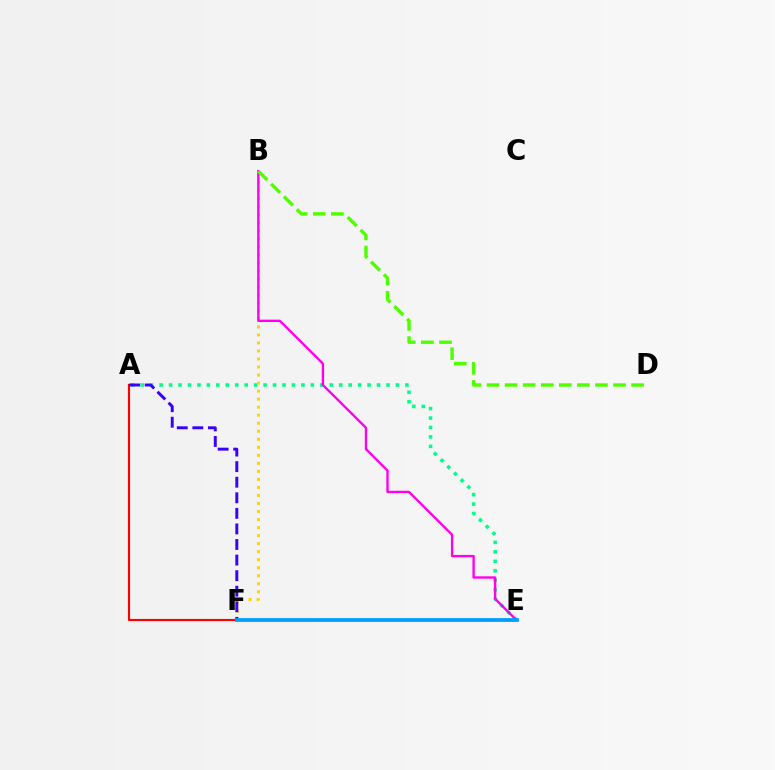{('A', 'E'): [{'color': '#00ff86', 'line_style': 'dotted', 'thickness': 2.57}], ('A', 'F'): [{'color': '#ff0000', 'line_style': 'solid', 'thickness': 1.54}, {'color': '#3700ff', 'line_style': 'dashed', 'thickness': 2.12}], ('B', 'F'): [{'color': '#ffd500', 'line_style': 'dotted', 'thickness': 2.18}], ('B', 'E'): [{'color': '#ff00ed', 'line_style': 'solid', 'thickness': 1.7}], ('B', 'D'): [{'color': '#4fff00', 'line_style': 'dashed', 'thickness': 2.45}], ('E', 'F'): [{'color': '#009eff', 'line_style': 'solid', 'thickness': 2.71}]}